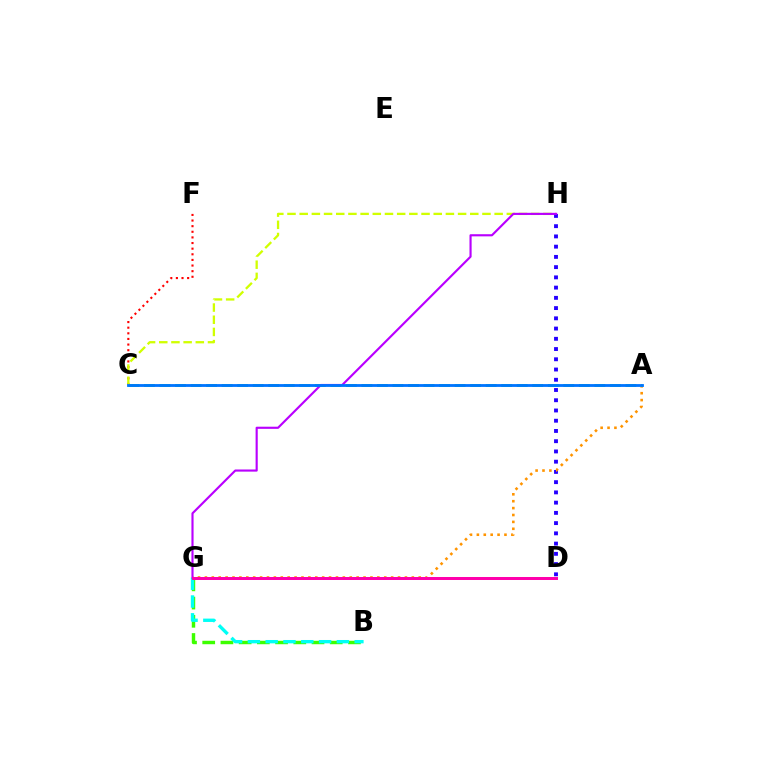{('D', 'H'): [{'color': '#2500ff', 'line_style': 'dotted', 'thickness': 2.78}], ('A', 'G'): [{'color': '#ff9400', 'line_style': 'dotted', 'thickness': 1.87}], ('A', 'C'): [{'color': '#00ff5c', 'line_style': 'dashed', 'thickness': 2.11}, {'color': '#0074ff', 'line_style': 'solid', 'thickness': 2.02}], ('C', 'F'): [{'color': '#ff0000', 'line_style': 'dotted', 'thickness': 1.53}], ('B', 'G'): [{'color': '#3dff00', 'line_style': 'dashed', 'thickness': 2.47}, {'color': '#00fff6', 'line_style': 'dashed', 'thickness': 2.42}], ('C', 'H'): [{'color': '#d1ff00', 'line_style': 'dashed', 'thickness': 1.66}], ('G', 'H'): [{'color': '#b900ff', 'line_style': 'solid', 'thickness': 1.54}], ('D', 'G'): [{'color': '#ff00ac', 'line_style': 'solid', 'thickness': 2.15}]}